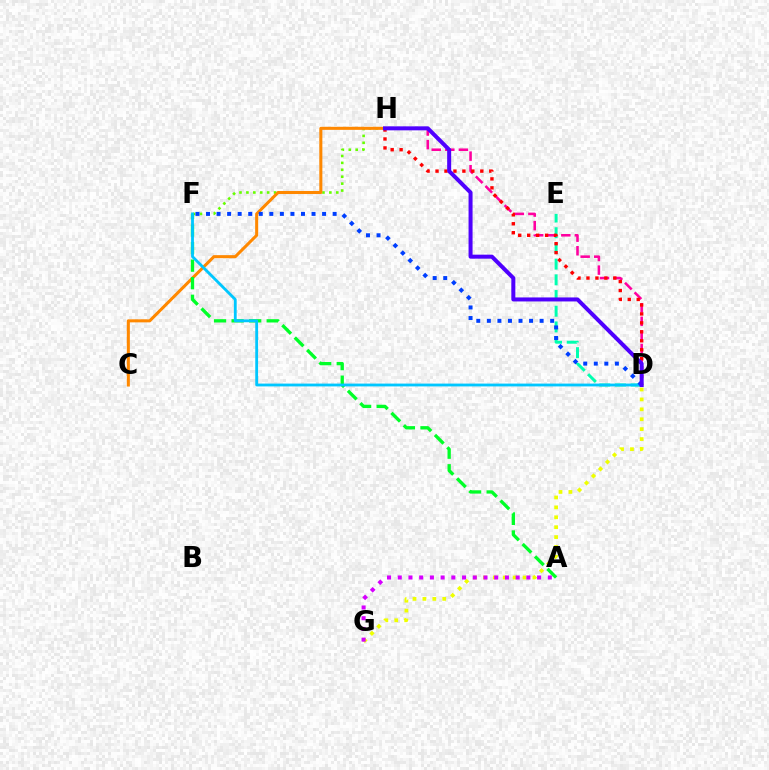{('F', 'H'): [{'color': '#66ff00', 'line_style': 'dotted', 'thickness': 1.88}], ('D', 'E'): [{'color': '#00ffaf', 'line_style': 'dashed', 'thickness': 2.13}], ('C', 'H'): [{'color': '#ff8800', 'line_style': 'solid', 'thickness': 2.19}], ('D', 'H'): [{'color': '#ff00a0', 'line_style': 'dashed', 'thickness': 1.84}, {'color': '#ff0000', 'line_style': 'dotted', 'thickness': 2.43}, {'color': '#4f00ff', 'line_style': 'solid', 'thickness': 2.89}], ('A', 'F'): [{'color': '#00ff27', 'line_style': 'dashed', 'thickness': 2.38}], ('D', 'G'): [{'color': '#eeff00', 'line_style': 'dotted', 'thickness': 2.69}], ('D', 'F'): [{'color': '#00c7ff', 'line_style': 'solid', 'thickness': 2.03}, {'color': '#003fff', 'line_style': 'dotted', 'thickness': 2.87}], ('A', 'G'): [{'color': '#d600ff', 'line_style': 'dotted', 'thickness': 2.91}]}